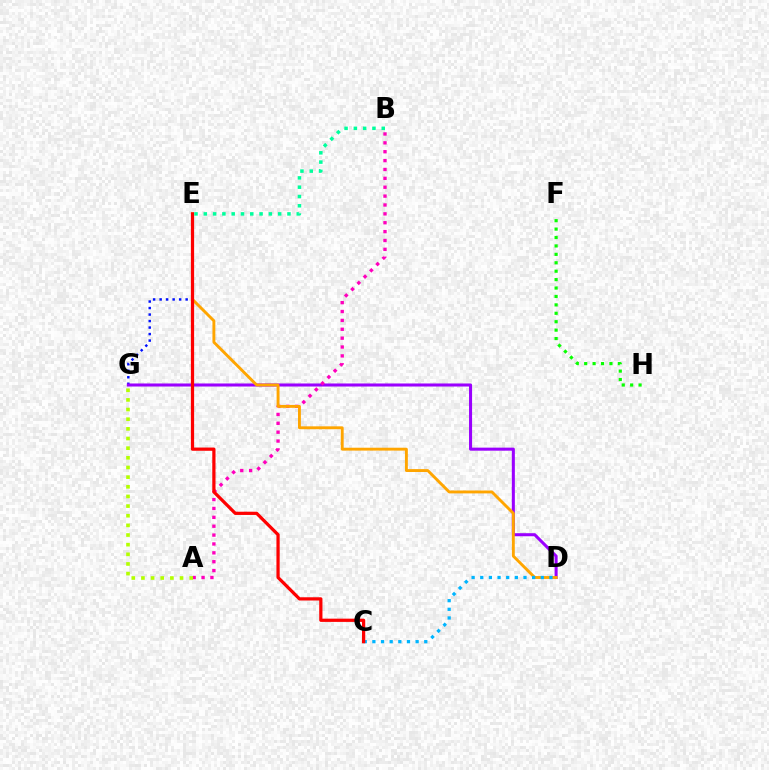{('E', 'G'): [{'color': '#0010ff', 'line_style': 'dotted', 'thickness': 1.77}], ('F', 'H'): [{'color': '#08ff00', 'line_style': 'dotted', 'thickness': 2.29}], ('D', 'G'): [{'color': '#9b00ff', 'line_style': 'solid', 'thickness': 2.19}], ('A', 'B'): [{'color': '#ff00bd', 'line_style': 'dotted', 'thickness': 2.41}], ('D', 'E'): [{'color': '#ffa500', 'line_style': 'solid', 'thickness': 2.08}], ('C', 'D'): [{'color': '#00b5ff', 'line_style': 'dotted', 'thickness': 2.35}], ('C', 'E'): [{'color': '#ff0000', 'line_style': 'solid', 'thickness': 2.33}], ('B', 'E'): [{'color': '#00ff9d', 'line_style': 'dotted', 'thickness': 2.53}], ('A', 'G'): [{'color': '#b3ff00', 'line_style': 'dotted', 'thickness': 2.62}]}